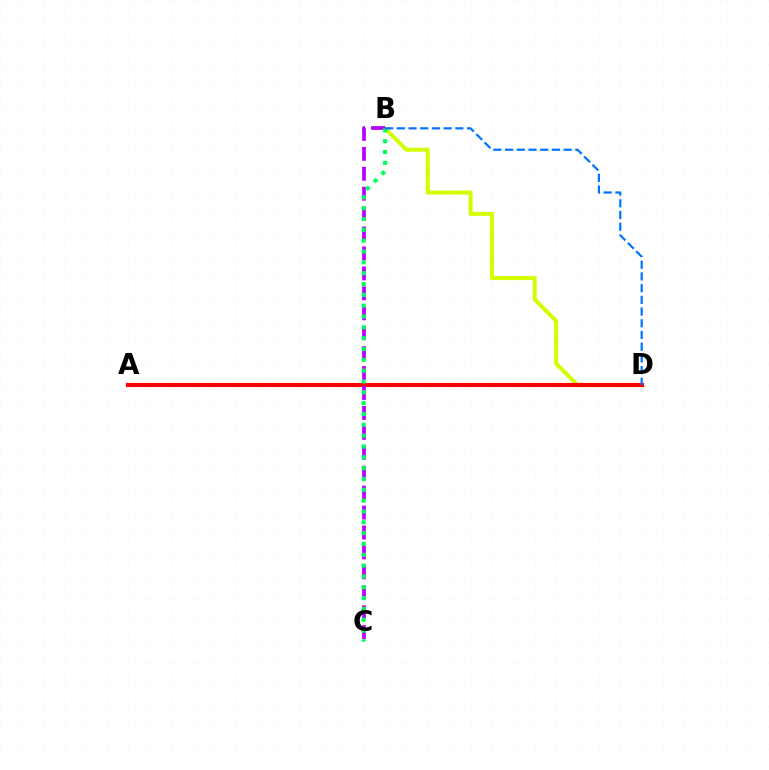{('B', 'D'): [{'color': '#d1ff00', 'line_style': 'solid', 'thickness': 2.91}, {'color': '#0074ff', 'line_style': 'dashed', 'thickness': 1.59}], ('A', 'D'): [{'color': '#ff0000', 'line_style': 'solid', 'thickness': 2.98}], ('B', 'C'): [{'color': '#b900ff', 'line_style': 'dashed', 'thickness': 2.71}, {'color': '#00ff5c', 'line_style': 'dotted', 'thickness': 2.94}]}